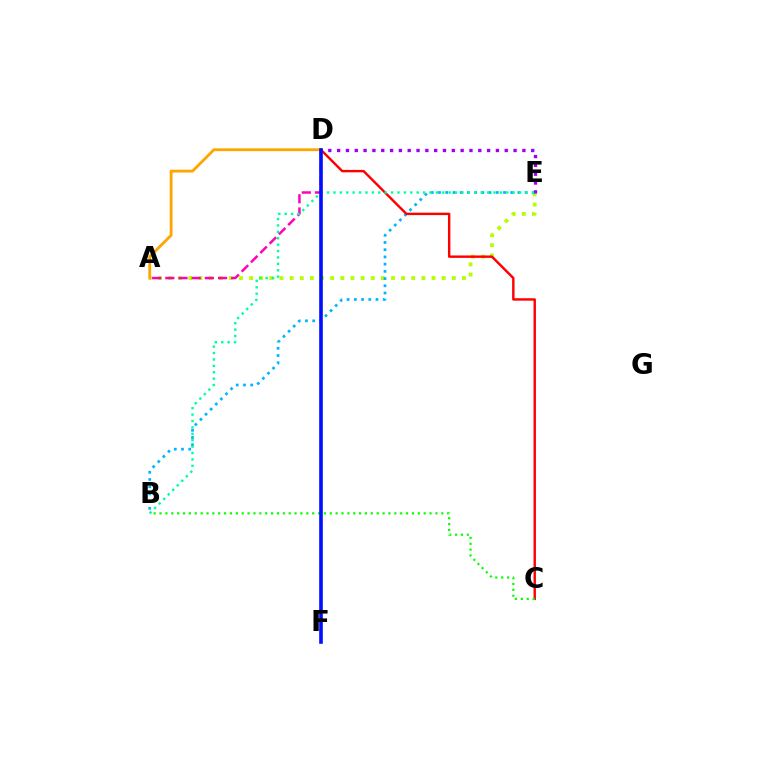{('A', 'E'): [{'color': '#b3ff00', 'line_style': 'dotted', 'thickness': 2.75}], ('B', 'E'): [{'color': '#00b5ff', 'line_style': 'dotted', 'thickness': 1.96}, {'color': '#00ff9d', 'line_style': 'dotted', 'thickness': 1.74}], ('D', 'E'): [{'color': '#9b00ff', 'line_style': 'dotted', 'thickness': 2.4}], ('C', 'D'): [{'color': '#ff0000', 'line_style': 'solid', 'thickness': 1.74}], ('A', 'D'): [{'color': '#ff00bd', 'line_style': 'dashed', 'thickness': 1.79}, {'color': '#ffa500', 'line_style': 'solid', 'thickness': 2.03}], ('B', 'C'): [{'color': '#08ff00', 'line_style': 'dotted', 'thickness': 1.59}], ('D', 'F'): [{'color': '#0010ff', 'line_style': 'solid', 'thickness': 2.6}]}